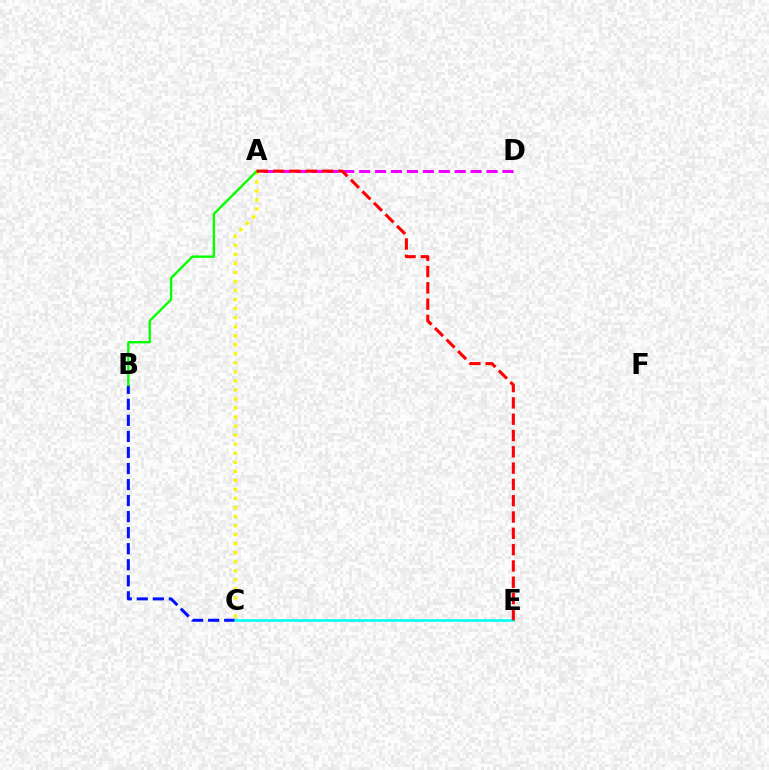{('B', 'C'): [{'color': '#0010ff', 'line_style': 'dashed', 'thickness': 2.18}], ('C', 'E'): [{'color': '#00fff6', 'line_style': 'solid', 'thickness': 1.86}], ('A', 'C'): [{'color': '#fcf500', 'line_style': 'dotted', 'thickness': 2.46}], ('A', 'D'): [{'color': '#ee00ff', 'line_style': 'dashed', 'thickness': 2.16}], ('A', 'B'): [{'color': '#08ff00', 'line_style': 'solid', 'thickness': 1.71}], ('A', 'E'): [{'color': '#ff0000', 'line_style': 'dashed', 'thickness': 2.21}]}